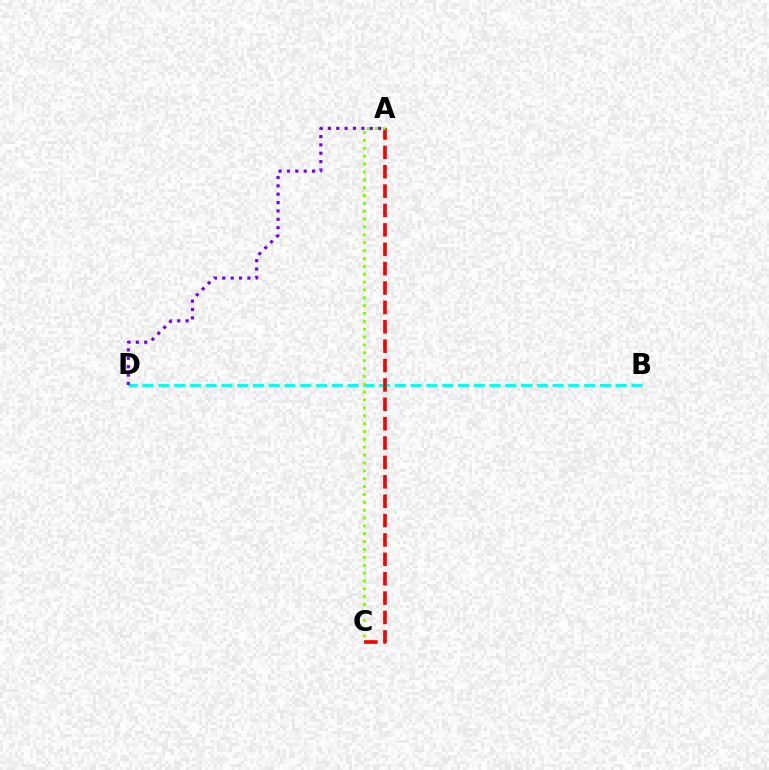{('B', 'D'): [{'color': '#00fff6', 'line_style': 'dashed', 'thickness': 2.14}], ('A', 'C'): [{'color': '#ff0000', 'line_style': 'dashed', 'thickness': 2.63}, {'color': '#84ff00', 'line_style': 'dotted', 'thickness': 2.14}], ('A', 'D'): [{'color': '#7200ff', 'line_style': 'dotted', 'thickness': 2.27}]}